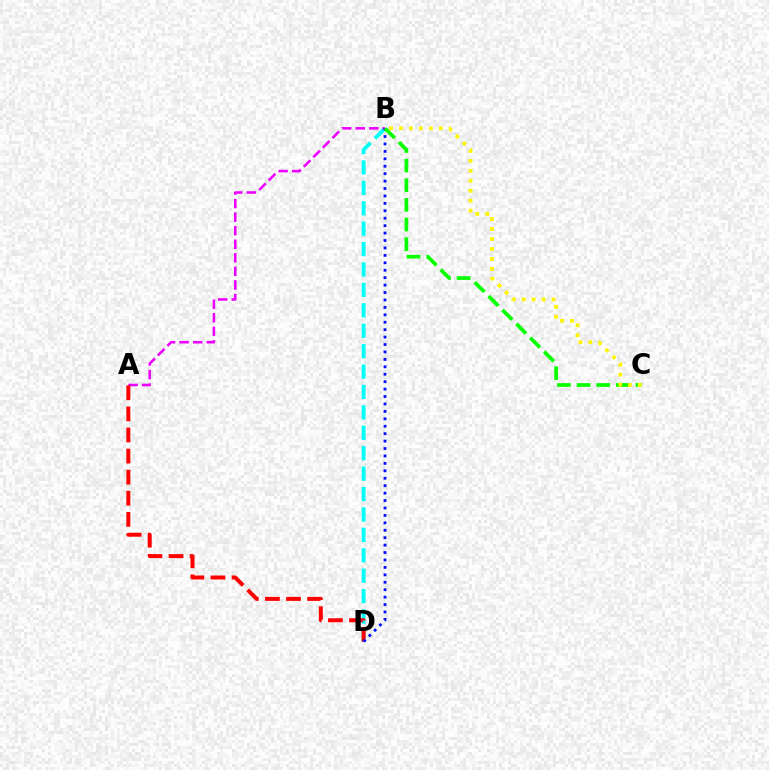{('B', 'D'): [{'color': '#00fff6', 'line_style': 'dashed', 'thickness': 2.77}, {'color': '#0010ff', 'line_style': 'dotted', 'thickness': 2.02}], ('A', 'B'): [{'color': '#ee00ff', 'line_style': 'dashed', 'thickness': 1.84}], ('A', 'D'): [{'color': '#ff0000', 'line_style': 'dashed', 'thickness': 2.87}], ('B', 'C'): [{'color': '#08ff00', 'line_style': 'dashed', 'thickness': 2.67}, {'color': '#fcf500', 'line_style': 'dotted', 'thickness': 2.7}]}